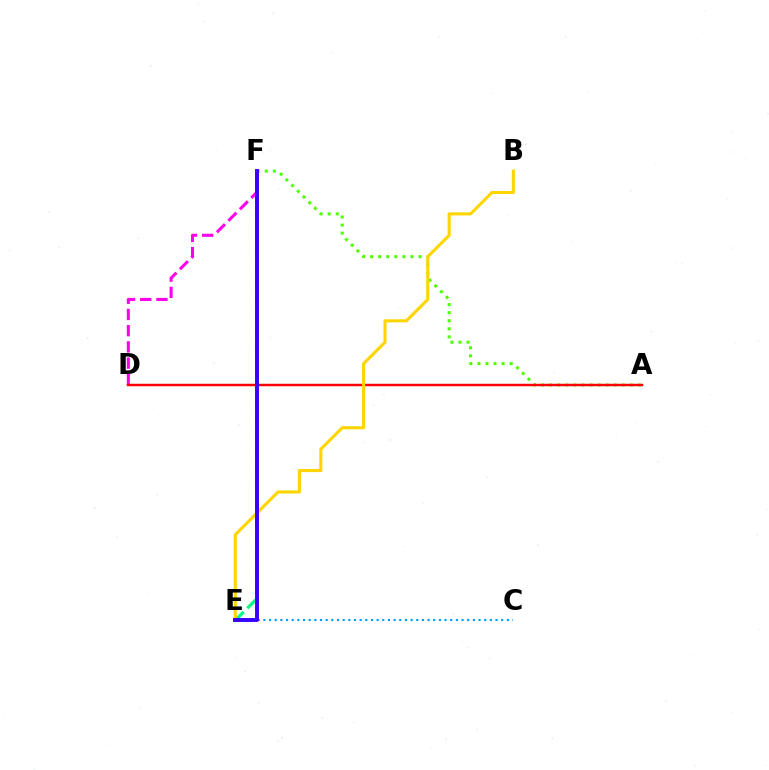{('E', 'F'): [{'color': '#00ff86', 'line_style': 'dashed', 'thickness': 2.31}, {'color': '#3700ff', 'line_style': 'solid', 'thickness': 2.83}], ('A', 'F'): [{'color': '#4fff00', 'line_style': 'dotted', 'thickness': 2.19}], ('D', 'F'): [{'color': '#ff00ed', 'line_style': 'dashed', 'thickness': 2.2}], ('A', 'D'): [{'color': '#ff0000', 'line_style': 'solid', 'thickness': 1.77}], ('B', 'E'): [{'color': '#ffd500', 'line_style': 'solid', 'thickness': 2.22}], ('C', 'E'): [{'color': '#009eff', 'line_style': 'dotted', 'thickness': 1.54}]}